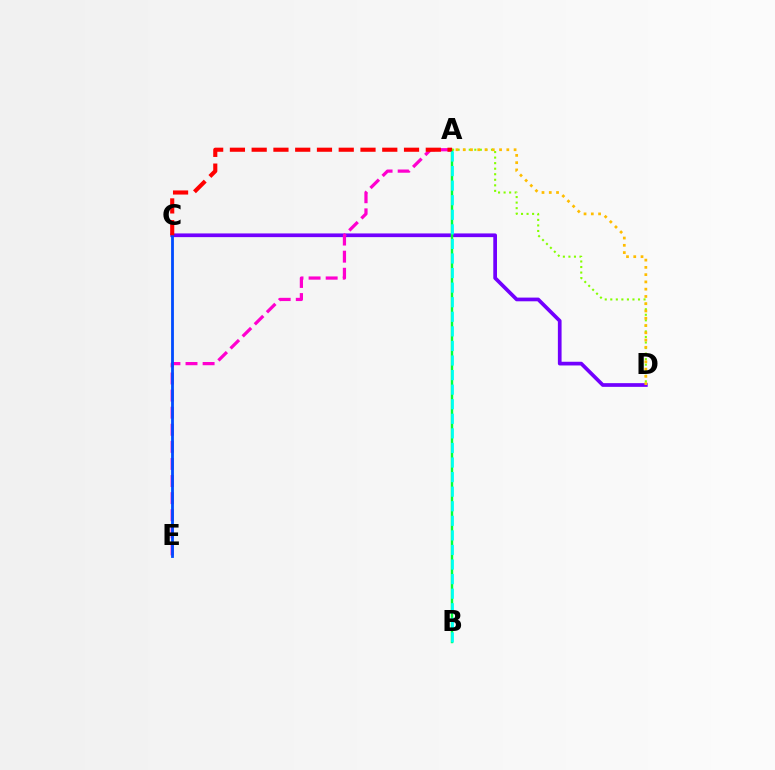{('C', 'D'): [{'color': '#7200ff', 'line_style': 'solid', 'thickness': 2.67}], ('A', 'E'): [{'color': '#ff00cf', 'line_style': 'dashed', 'thickness': 2.32}], ('C', 'E'): [{'color': '#004bff', 'line_style': 'solid', 'thickness': 2.02}], ('A', 'B'): [{'color': '#00ff39', 'line_style': 'solid', 'thickness': 1.74}, {'color': '#00fff6', 'line_style': 'dashed', 'thickness': 1.98}], ('A', 'D'): [{'color': '#84ff00', 'line_style': 'dotted', 'thickness': 1.51}, {'color': '#ffbd00', 'line_style': 'dotted', 'thickness': 1.97}], ('A', 'C'): [{'color': '#ff0000', 'line_style': 'dashed', 'thickness': 2.96}]}